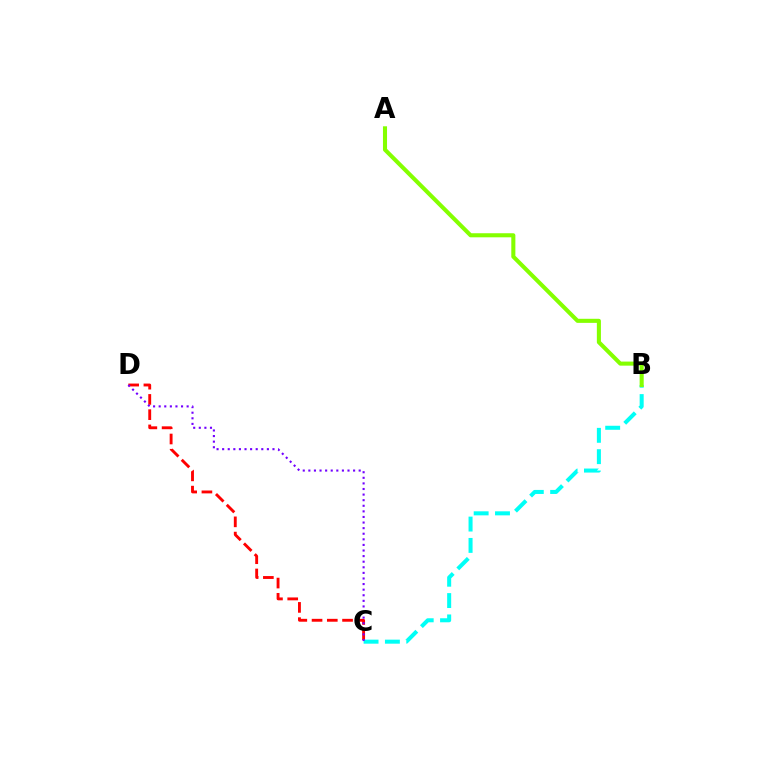{('C', 'D'): [{'color': '#ff0000', 'line_style': 'dashed', 'thickness': 2.07}, {'color': '#7200ff', 'line_style': 'dotted', 'thickness': 1.52}], ('B', 'C'): [{'color': '#00fff6', 'line_style': 'dashed', 'thickness': 2.9}], ('A', 'B'): [{'color': '#84ff00', 'line_style': 'solid', 'thickness': 2.93}]}